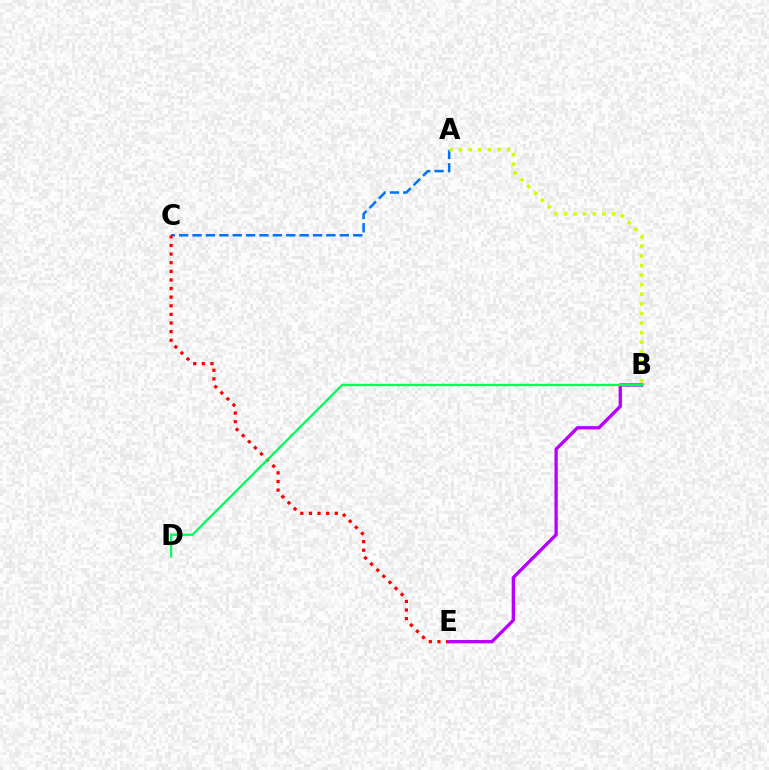{('A', 'C'): [{'color': '#0074ff', 'line_style': 'dashed', 'thickness': 1.82}], ('C', 'E'): [{'color': '#ff0000', 'line_style': 'dotted', 'thickness': 2.34}], ('A', 'B'): [{'color': '#d1ff00', 'line_style': 'dotted', 'thickness': 2.61}], ('B', 'E'): [{'color': '#b900ff', 'line_style': 'solid', 'thickness': 2.39}], ('B', 'D'): [{'color': '#00ff5c', 'line_style': 'solid', 'thickness': 1.66}]}